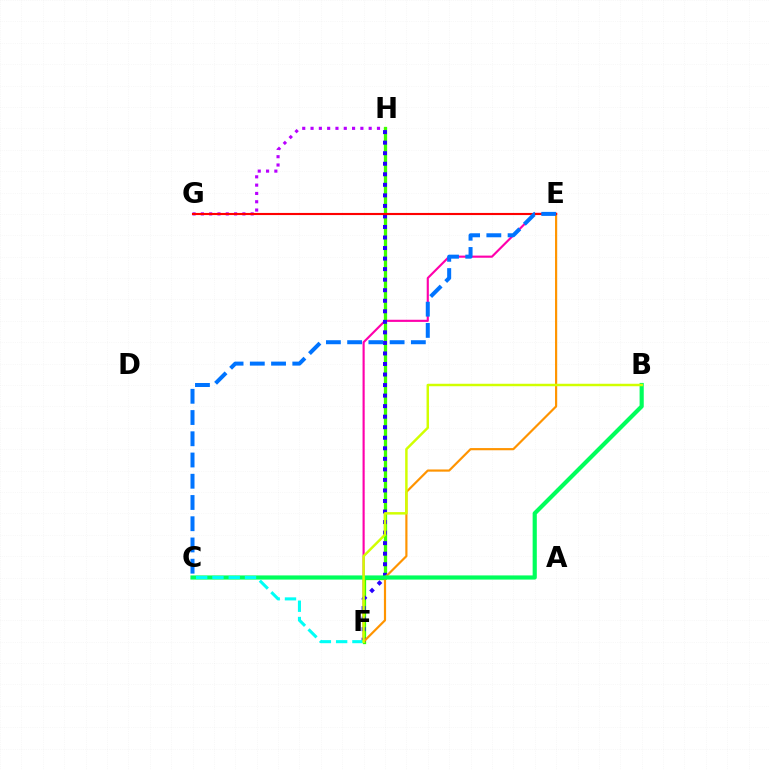{('E', 'F'): [{'color': '#ff00ac', 'line_style': 'solid', 'thickness': 1.54}, {'color': '#ff9400', 'line_style': 'solid', 'thickness': 1.57}], ('F', 'H'): [{'color': '#3dff00', 'line_style': 'solid', 'thickness': 2.36}, {'color': '#2500ff', 'line_style': 'dotted', 'thickness': 2.86}], ('G', 'H'): [{'color': '#b900ff', 'line_style': 'dotted', 'thickness': 2.26}], ('E', 'G'): [{'color': '#ff0000', 'line_style': 'solid', 'thickness': 1.53}], ('B', 'C'): [{'color': '#00ff5c', 'line_style': 'solid', 'thickness': 3.0}], ('C', 'E'): [{'color': '#0074ff', 'line_style': 'dashed', 'thickness': 2.89}], ('C', 'F'): [{'color': '#00fff6', 'line_style': 'dashed', 'thickness': 2.21}], ('B', 'F'): [{'color': '#d1ff00', 'line_style': 'solid', 'thickness': 1.78}]}